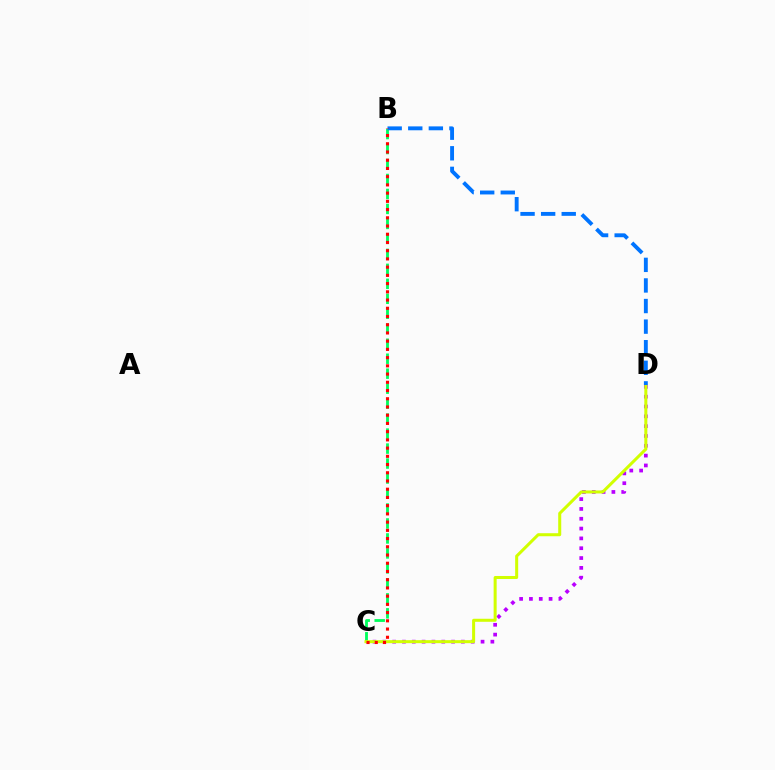{('B', 'C'): [{'color': '#00ff5c', 'line_style': 'dashed', 'thickness': 2.03}, {'color': '#ff0000', 'line_style': 'dotted', 'thickness': 2.23}], ('C', 'D'): [{'color': '#b900ff', 'line_style': 'dotted', 'thickness': 2.67}, {'color': '#d1ff00', 'line_style': 'solid', 'thickness': 2.18}], ('B', 'D'): [{'color': '#0074ff', 'line_style': 'dashed', 'thickness': 2.8}]}